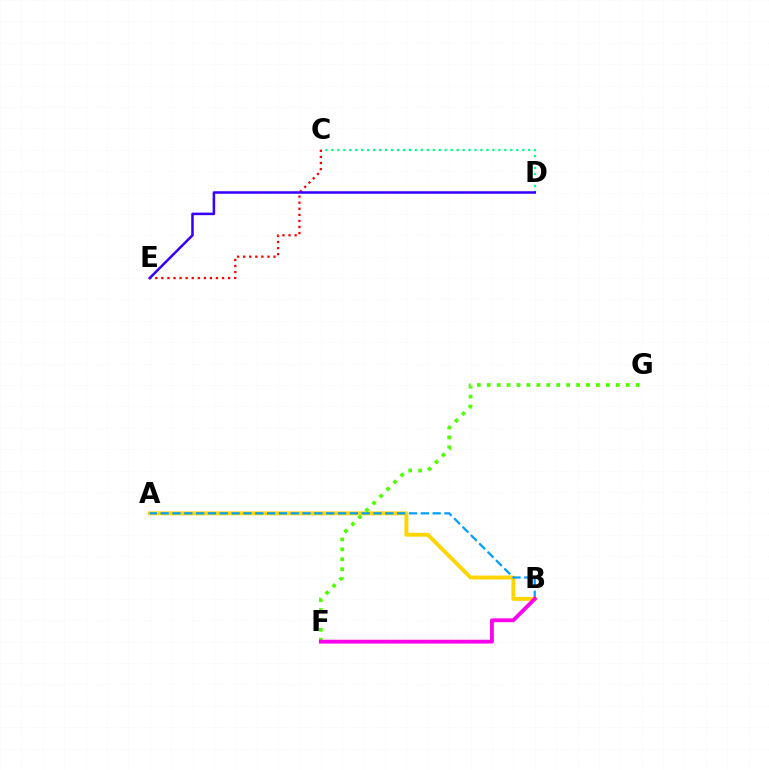{('C', 'D'): [{'color': '#00ff86', 'line_style': 'dotted', 'thickness': 1.62}], ('A', 'B'): [{'color': '#ffd500', 'line_style': 'solid', 'thickness': 2.81}, {'color': '#009eff', 'line_style': 'dashed', 'thickness': 1.61}], ('C', 'E'): [{'color': '#ff0000', 'line_style': 'dotted', 'thickness': 1.65}], ('D', 'E'): [{'color': '#3700ff', 'line_style': 'solid', 'thickness': 1.82}], ('F', 'G'): [{'color': '#4fff00', 'line_style': 'dotted', 'thickness': 2.7}], ('B', 'F'): [{'color': '#ff00ed', 'line_style': 'solid', 'thickness': 2.75}]}